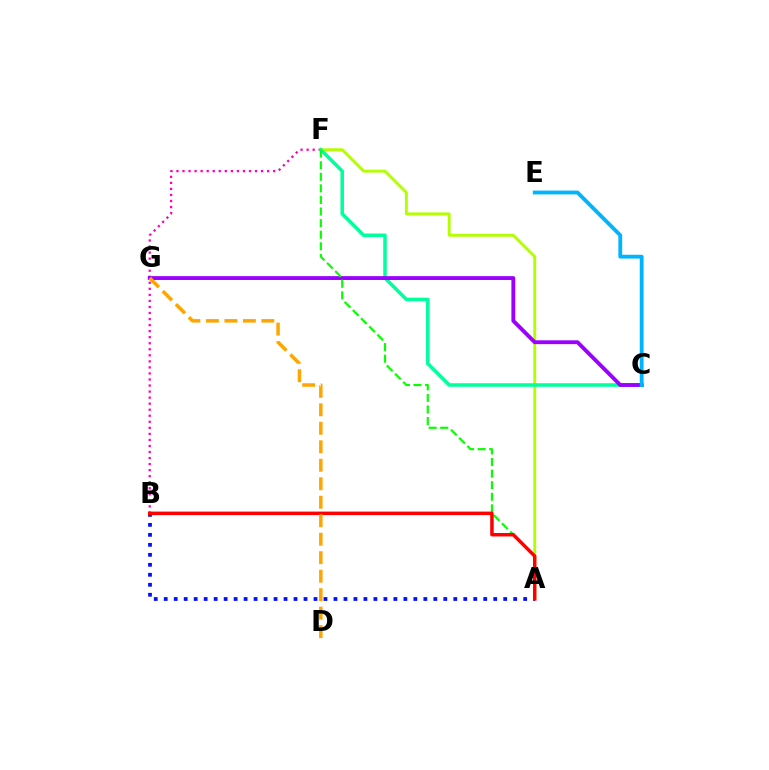{('A', 'F'): [{'color': '#b3ff00', 'line_style': 'solid', 'thickness': 2.08}, {'color': '#08ff00', 'line_style': 'dashed', 'thickness': 1.57}], ('B', 'F'): [{'color': '#ff00bd', 'line_style': 'dotted', 'thickness': 1.64}], ('C', 'F'): [{'color': '#00ff9d', 'line_style': 'solid', 'thickness': 2.54}], ('C', 'G'): [{'color': '#9b00ff', 'line_style': 'solid', 'thickness': 2.78}], ('C', 'E'): [{'color': '#00b5ff', 'line_style': 'solid', 'thickness': 2.75}], ('A', 'B'): [{'color': '#0010ff', 'line_style': 'dotted', 'thickness': 2.71}, {'color': '#ff0000', 'line_style': 'solid', 'thickness': 2.5}], ('D', 'G'): [{'color': '#ffa500', 'line_style': 'dashed', 'thickness': 2.51}]}